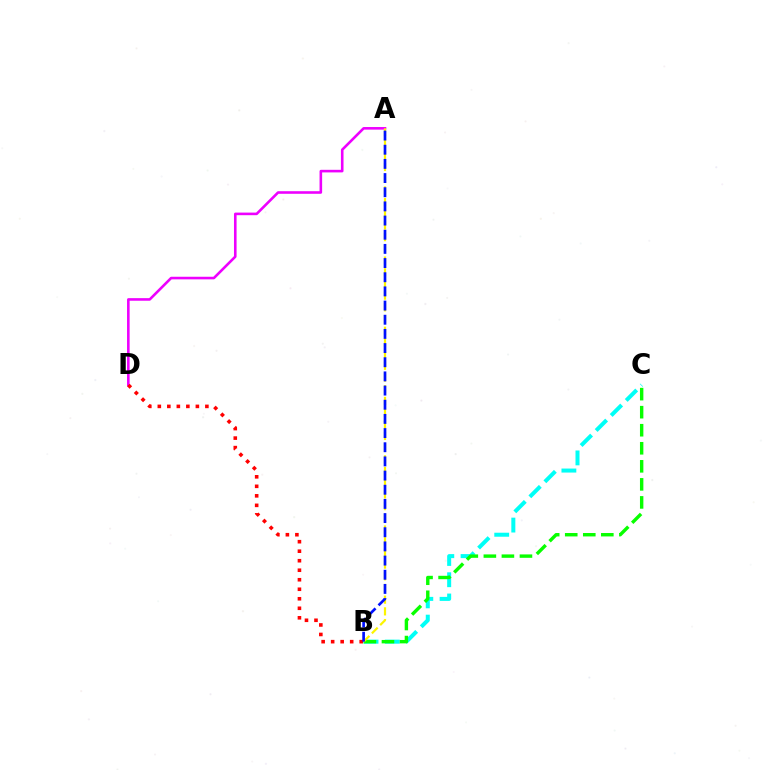{('A', 'D'): [{'color': '#ee00ff', 'line_style': 'solid', 'thickness': 1.87}], ('B', 'D'): [{'color': '#ff0000', 'line_style': 'dotted', 'thickness': 2.58}], ('B', 'C'): [{'color': '#00fff6', 'line_style': 'dashed', 'thickness': 2.89}, {'color': '#08ff00', 'line_style': 'dashed', 'thickness': 2.45}], ('A', 'B'): [{'color': '#fcf500', 'line_style': 'dashed', 'thickness': 1.59}, {'color': '#0010ff', 'line_style': 'dashed', 'thickness': 1.92}]}